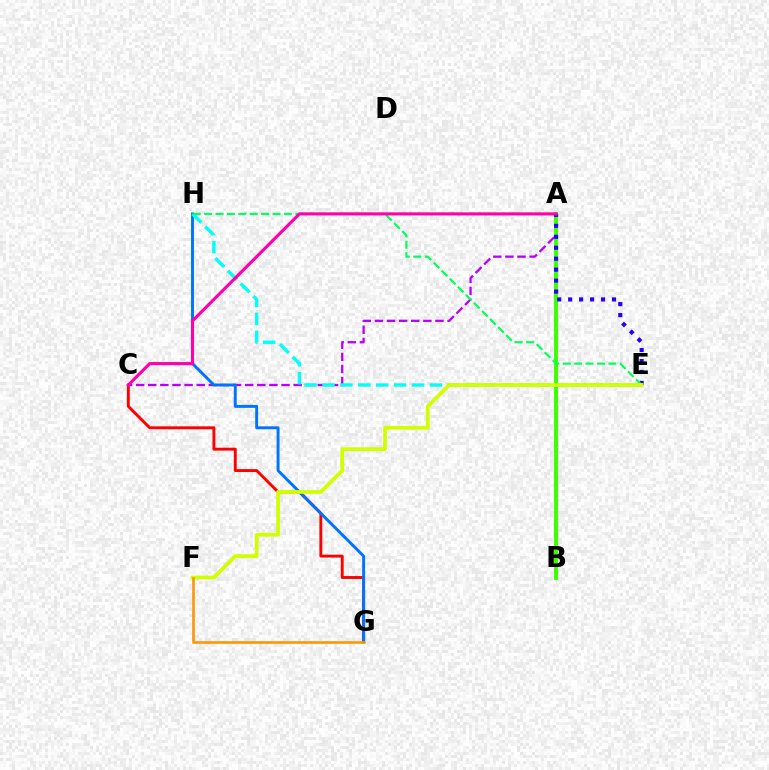{('C', 'G'): [{'color': '#ff0000', 'line_style': 'solid', 'thickness': 2.08}], ('A', 'C'): [{'color': '#b900ff', 'line_style': 'dashed', 'thickness': 1.65}, {'color': '#ff00ac', 'line_style': 'solid', 'thickness': 2.23}], ('A', 'B'): [{'color': '#3dff00', 'line_style': 'solid', 'thickness': 2.85}], ('G', 'H'): [{'color': '#0074ff', 'line_style': 'solid', 'thickness': 2.11}], ('E', 'H'): [{'color': '#00fff6', 'line_style': 'dashed', 'thickness': 2.43}, {'color': '#00ff5c', 'line_style': 'dashed', 'thickness': 1.55}], ('A', 'E'): [{'color': '#2500ff', 'line_style': 'dotted', 'thickness': 2.98}], ('E', 'F'): [{'color': '#d1ff00', 'line_style': 'solid', 'thickness': 2.7}], ('F', 'G'): [{'color': '#ff9400', 'line_style': 'solid', 'thickness': 1.85}]}